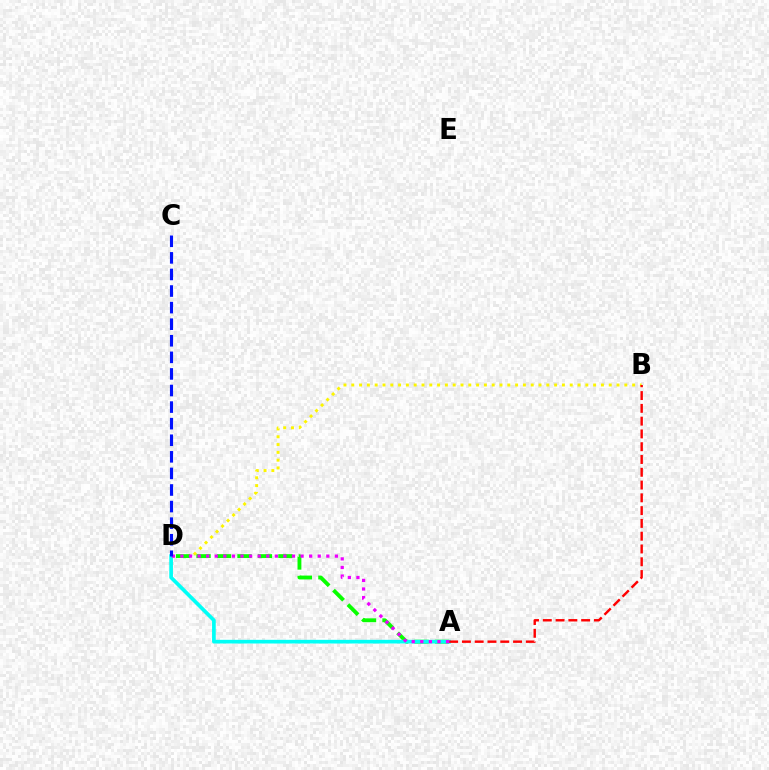{('B', 'D'): [{'color': '#fcf500', 'line_style': 'dotted', 'thickness': 2.12}], ('A', 'D'): [{'color': '#08ff00', 'line_style': 'dashed', 'thickness': 2.78}, {'color': '#00fff6', 'line_style': 'solid', 'thickness': 2.65}, {'color': '#ee00ff', 'line_style': 'dotted', 'thickness': 2.33}], ('A', 'B'): [{'color': '#ff0000', 'line_style': 'dashed', 'thickness': 1.74}], ('C', 'D'): [{'color': '#0010ff', 'line_style': 'dashed', 'thickness': 2.25}]}